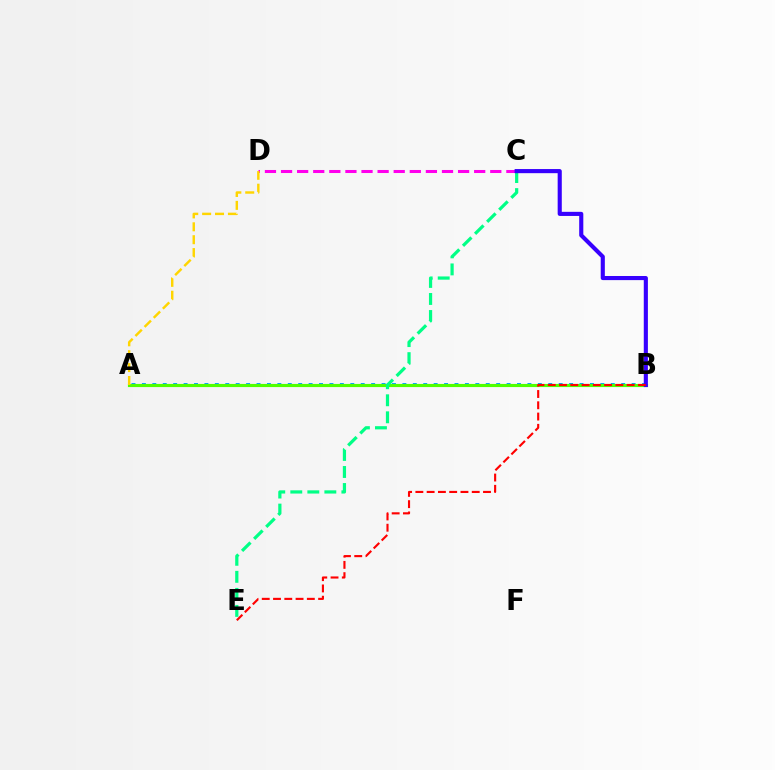{('A', 'B'): [{'color': '#009eff', 'line_style': 'dotted', 'thickness': 2.83}, {'color': '#4fff00', 'line_style': 'solid', 'thickness': 2.26}], ('C', 'D'): [{'color': '#ff00ed', 'line_style': 'dashed', 'thickness': 2.19}], ('C', 'E'): [{'color': '#00ff86', 'line_style': 'dashed', 'thickness': 2.31}], ('A', 'D'): [{'color': '#ffd500', 'line_style': 'dashed', 'thickness': 1.75}], ('B', 'C'): [{'color': '#3700ff', 'line_style': 'solid', 'thickness': 2.97}], ('B', 'E'): [{'color': '#ff0000', 'line_style': 'dashed', 'thickness': 1.53}]}